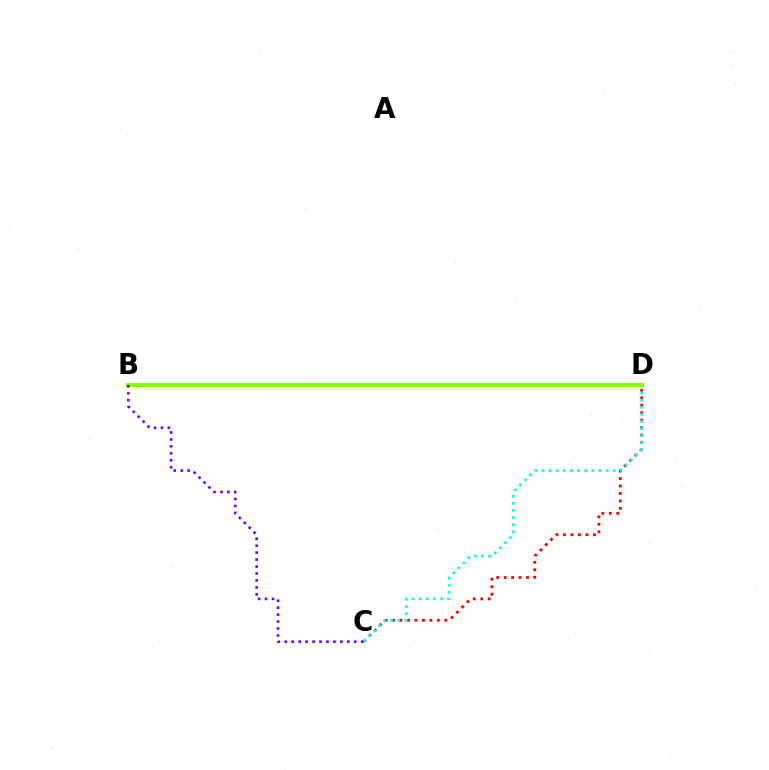{('C', 'D'): [{'color': '#ff0000', 'line_style': 'dotted', 'thickness': 2.03}, {'color': '#00fff6', 'line_style': 'dotted', 'thickness': 1.93}], ('B', 'D'): [{'color': '#84ff00', 'line_style': 'solid', 'thickness': 2.84}], ('B', 'C'): [{'color': '#7200ff', 'line_style': 'dotted', 'thickness': 1.89}]}